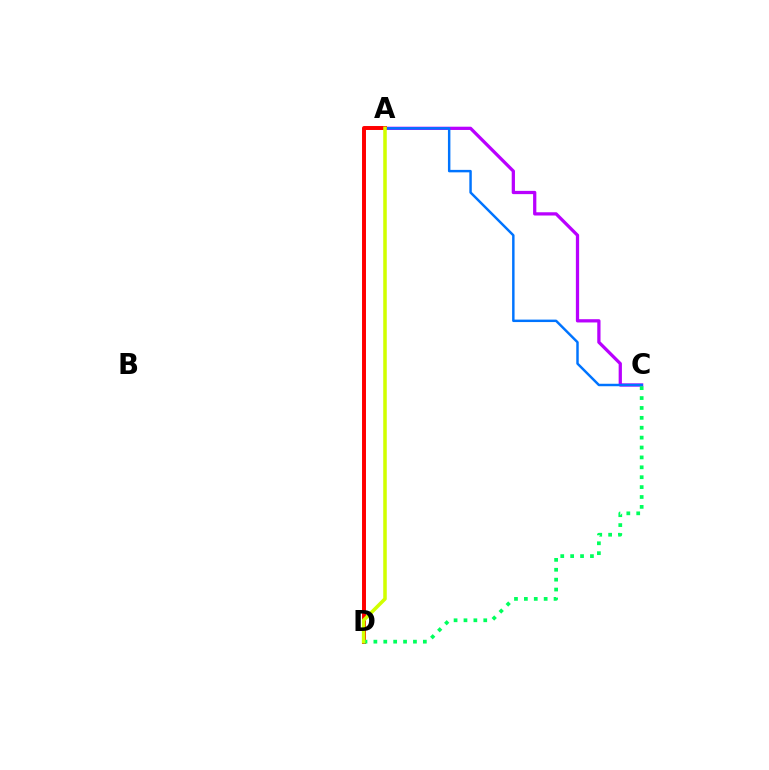{('A', 'C'): [{'color': '#b900ff', 'line_style': 'solid', 'thickness': 2.34}, {'color': '#0074ff', 'line_style': 'solid', 'thickness': 1.77}], ('A', 'D'): [{'color': '#ff0000', 'line_style': 'solid', 'thickness': 2.85}, {'color': '#d1ff00', 'line_style': 'solid', 'thickness': 2.55}], ('C', 'D'): [{'color': '#00ff5c', 'line_style': 'dotted', 'thickness': 2.69}]}